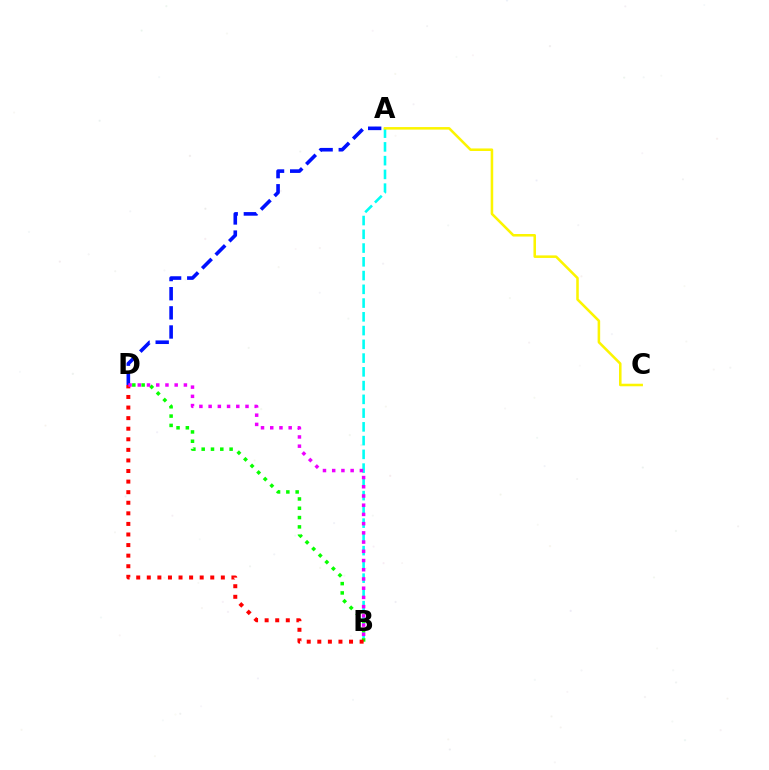{('A', 'B'): [{'color': '#00fff6', 'line_style': 'dashed', 'thickness': 1.87}], ('B', 'D'): [{'color': '#08ff00', 'line_style': 'dotted', 'thickness': 2.53}, {'color': '#ff0000', 'line_style': 'dotted', 'thickness': 2.87}, {'color': '#ee00ff', 'line_style': 'dotted', 'thickness': 2.51}], ('A', 'C'): [{'color': '#fcf500', 'line_style': 'solid', 'thickness': 1.83}], ('A', 'D'): [{'color': '#0010ff', 'line_style': 'dashed', 'thickness': 2.6}]}